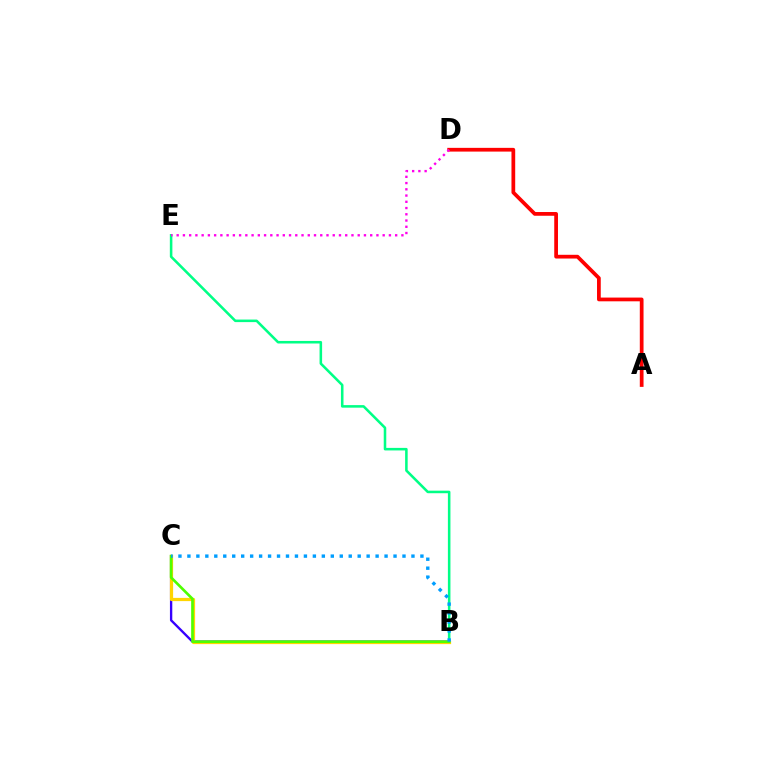{('B', 'C'): [{'color': '#3700ff', 'line_style': 'solid', 'thickness': 1.69}, {'color': '#ffd500', 'line_style': 'solid', 'thickness': 2.33}, {'color': '#4fff00', 'line_style': 'solid', 'thickness': 1.92}, {'color': '#009eff', 'line_style': 'dotted', 'thickness': 2.43}], ('A', 'D'): [{'color': '#ff0000', 'line_style': 'solid', 'thickness': 2.69}], ('B', 'E'): [{'color': '#00ff86', 'line_style': 'solid', 'thickness': 1.84}], ('D', 'E'): [{'color': '#ff00ed', 'line_style': 'dotted', 'thickness': 1.7}]}